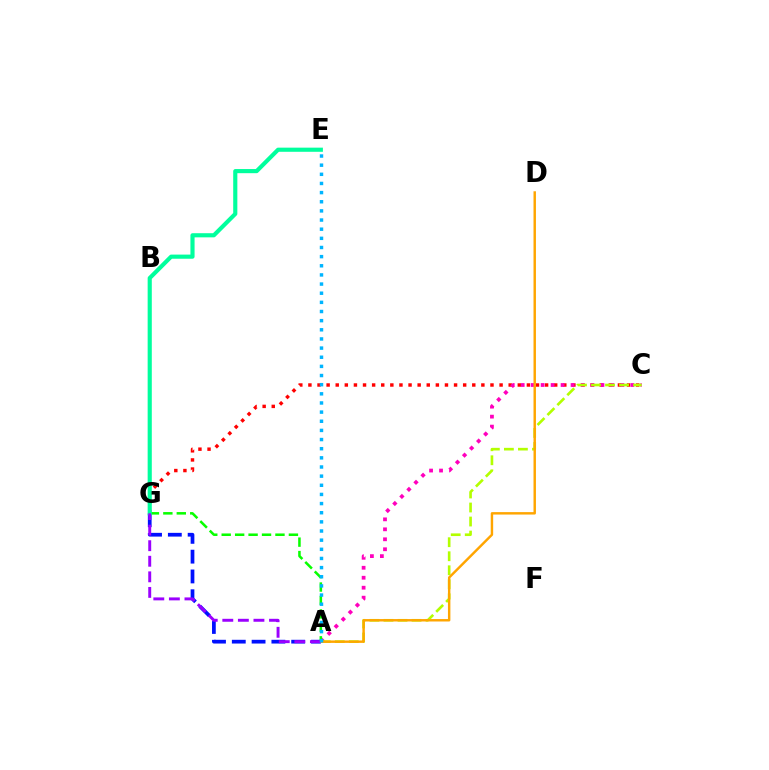{('C', 'G'): [{'color': '#ff0000', 'line_style': 'dotted', 'thickness': 2.47}], ('A', 'C'): [{'color': '#ff00bd', 'line_style': 'dotted', 'thickness': 2.71}, {'color': '#b3ff00', 'line_style': 'dashed', 'thickness': 1.91}], ('A', 'G'): [{'color': '#0010ff', 'line_style': 'dashed', 'thickness': 2.69}, {'color': '#08ff00', 'line_style': 'dashed', 'thickness': 1.83}, {'color': '#9b00ff', 'line_style': 'dashed', 'thickness': 2.12}], ('E', 'G'): [{'color': '#00ff9d', 'line_style': 'solid', 'thickness': 2.98}], ('A', 'D'): [{'color': '#ffa500', 'line_style': 'solid', 'thickness': 1.76}], ('A', 'E'): [{'color': '#00b5ff', 'line_style': 'dotted', 'thickness': 2.49}]}